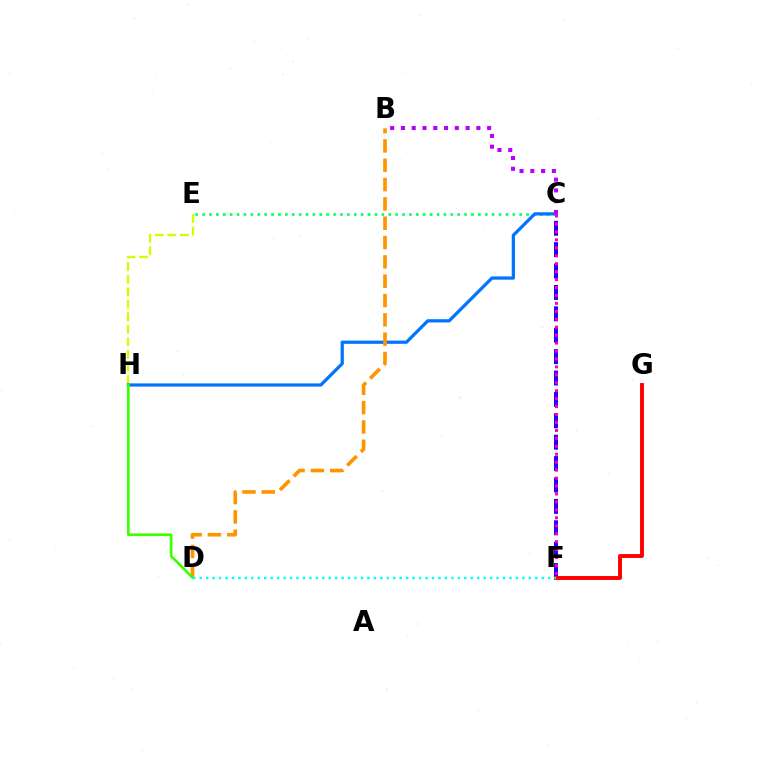{('C', 'F'): [{'color': '#2500ff', 'line_style': 'dashed', 'thickness': 2.91}, {'color': '#ff00ac', 'line_style': 'dotted', 'thickness': 2.16}], ('E', 'H'): [{'color': '#d1ff00', 'line_style': 'dashed', 'thickness': 1.71}], ('C', 'E'): [{'color': '#00ff5c', 'line_style': 'dotted', 'thickness': 1.87}], ('C', 'H'): [{'color': '#0074ff', 'line_style': 'solid', 'thickness': 2.33}], ('B', 'D'): [{'color': '#ff9400', 'line_style': 'dashed', 'thickness': 2.63}], ('D', 'H'): [{'color': '#3dff00', 'line_style': 'solid', 'thickness': 1.95}], ('F', 'G'): [{'color': '#ff0000', 'line_style': 'solid', 'thickness': 2.82}], ('D', 'F'): [{'color': '#00fff6', 'line_style': 'dotted', 'thickness': 1.75}], ('B', 'C'): [{'color': '#b900ff', 'line_style': 'dotted', 'thickness': 2.93}]}